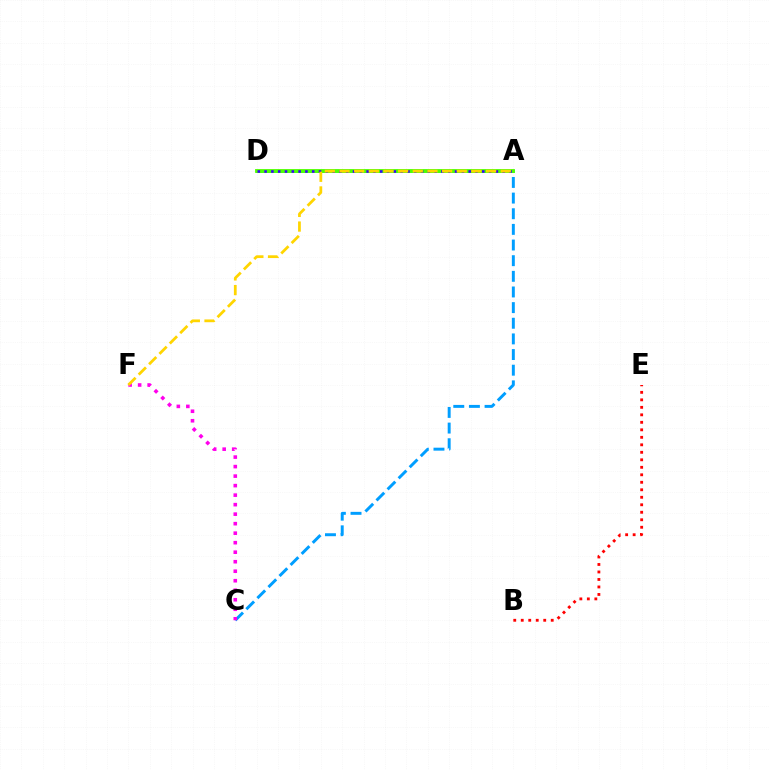{('A', 'C'): [{'color': '#009eff', 'line_style': 'dashed', 'thickness': 2.13}], ('A', 'D'): [{'color': '#00ff86', 'line_style': 'solid', 'thickness': 2.11}, {'color': '#4fff00', 'line_style': 'solid', 'thickness': 2.76}, {'color': '#3700ff', 'line_style': 'dotted', 'thickness': 1.85}], ('B', 'E'): [{'color': '#ff0000', 'line_style': 'dotted', 'thickness': 2.04}], ('C', 'F'): [{'color': '#ff00ed', 'line_style': 'dotted', 'thickness': 2.58}], ('A', 'F'): [{'color': '#ffd500', 'line_style': 'dashed', 'thickness': 1.99}]}